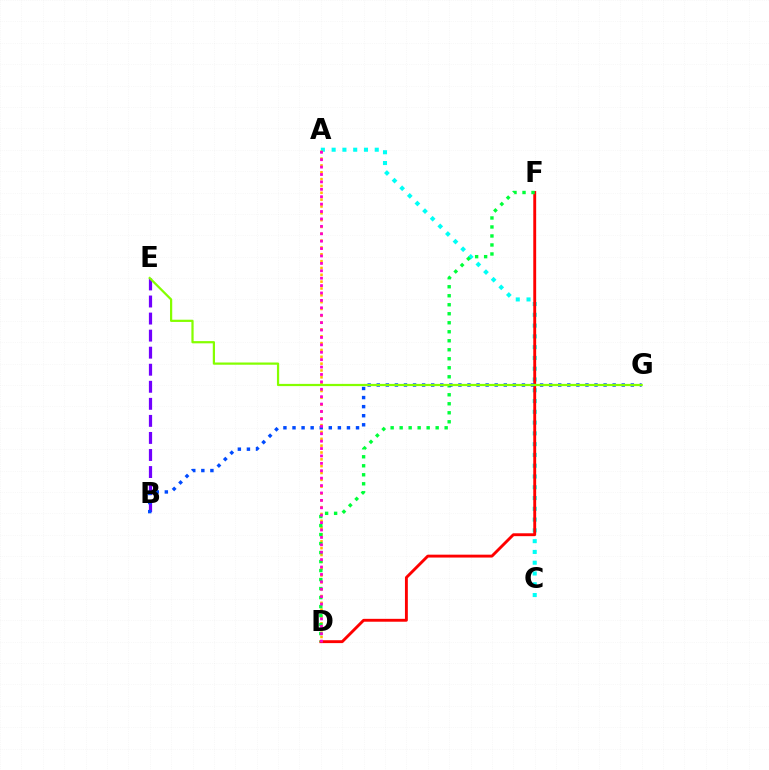{('B', 'E'): [{'color': '#7200ff', 'line_style': 'dashed', 'thickness': 2.32}], ('A', 'C'): [{'color': '#00fff6', 'line_style': 'dotted', 'thickness': 2.93}], ('D', 'F'): [{'color': '#ff0000', 'line_style': 'solid', 'thickness': 2.08}, {'color': '#00ff39', 'line_style': 'dotted', 'thickness': 2.45}], ('A', 'D'): [{'color': '#ffbd00', 'line_style': 'dotted', 'thickness': 1.86}, {'color': '#ff00cf', 'line_style': 'dotted', 'thickness': 2.01}], ('B', 'G'): [{'color': '#004bff', 'line_style': 'dotted', 'thickness': 2.47}], ('E', 'G'): [{'color': '#84ff00', 'line_style': 'solid', 'thickness': 1.6}]}